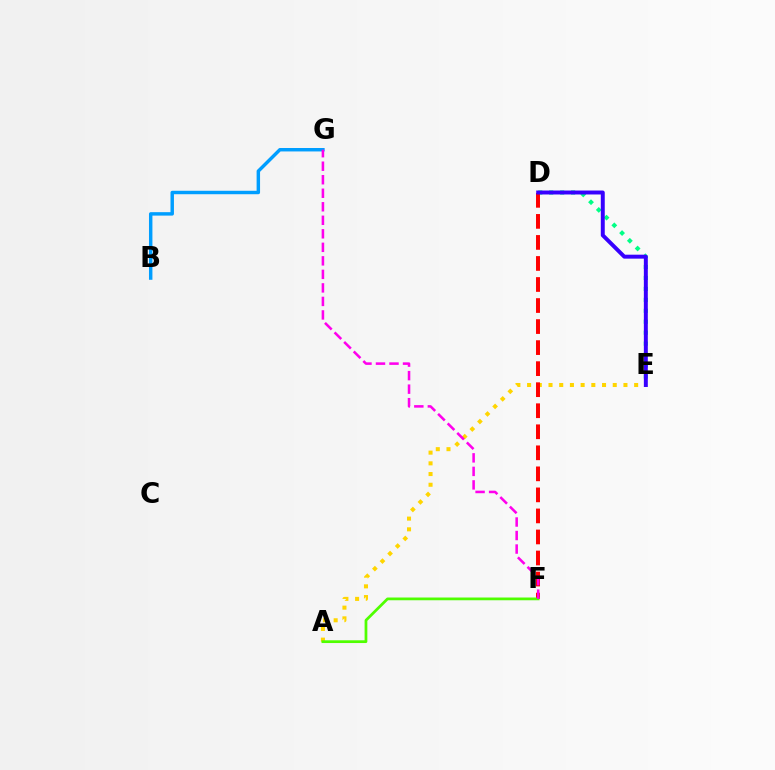{('D', 'E'): [{'color': '#00ff86', 'line_style': 'dotted', 'thickness': 2.97}, {'color': '#3700ff', 'line_style': 'solid', 'thickness': 2.85}], ('A', 'E'): [{'color': '#ffd500', 'line_style': 'dotted', 'thickness': 2.91}], ('D', 'F'): [{'color': '#ff0000', 'line_style': 'dashed', 'thickness': 2.86}], ('B', 'G'): [{'color': '#009eff', 'line_style': 'solid', 'thickness': 2.48}], ('A', 'F'): [{'color': '#4fff00', 'line_style': 'solid', 'thickness': 1.98}], ('F', 'G'): [{'color': '#ff00ed', 'line_style': 'dashed', 'thickness': 1.84}]}